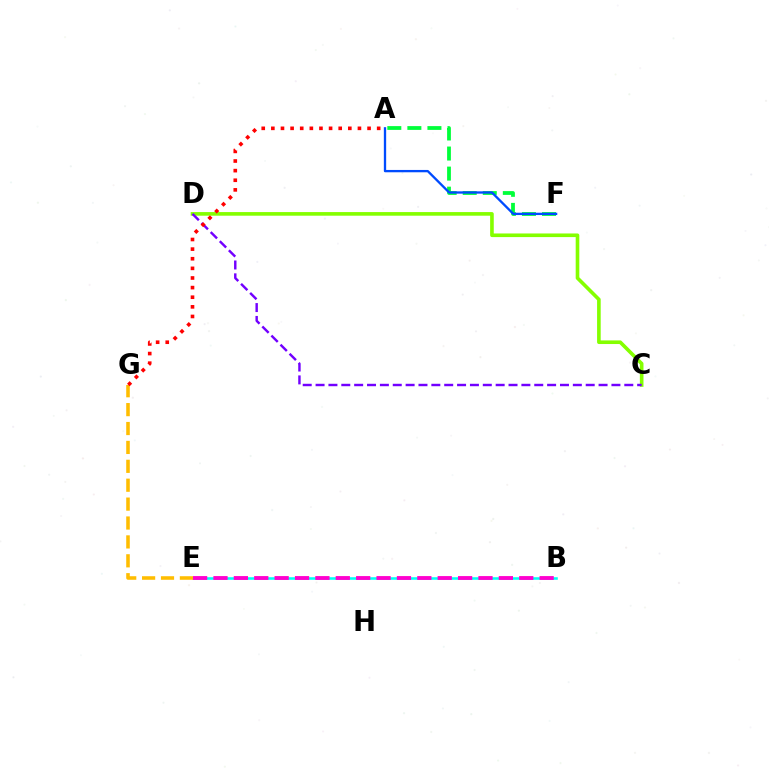{('B', 'E'): [{'color': '#00fff6', 'line_style': 'solid', 'thickness': 1.85}, {'color': '#ff00cf', 'line_style': 'dashed', 'thickness': 2.77}], ('C', 'D'): [{'color': '#84ff00', 'line_style': 'solid', 'thickness': 2.61}, {'color': '#7200ff', 'line_style': 'dashed', 'thickness': 1.75}], ('A', 'F'): [{'color': '#00ff39', 'line_style': 'dashed', 'thickness': 2.72}, {'color': '#004bff', 'line_style': 'solid', 'thickness': 1.67}], ('E', 'G'): [{'color': '#ffbd00', 'line_style': 'dashed', 'thickness': 2.57}], ('A', 'G'): [{'color': '#ff0000', 'line_style': 'dotted', 'thickness': 2.61}]}